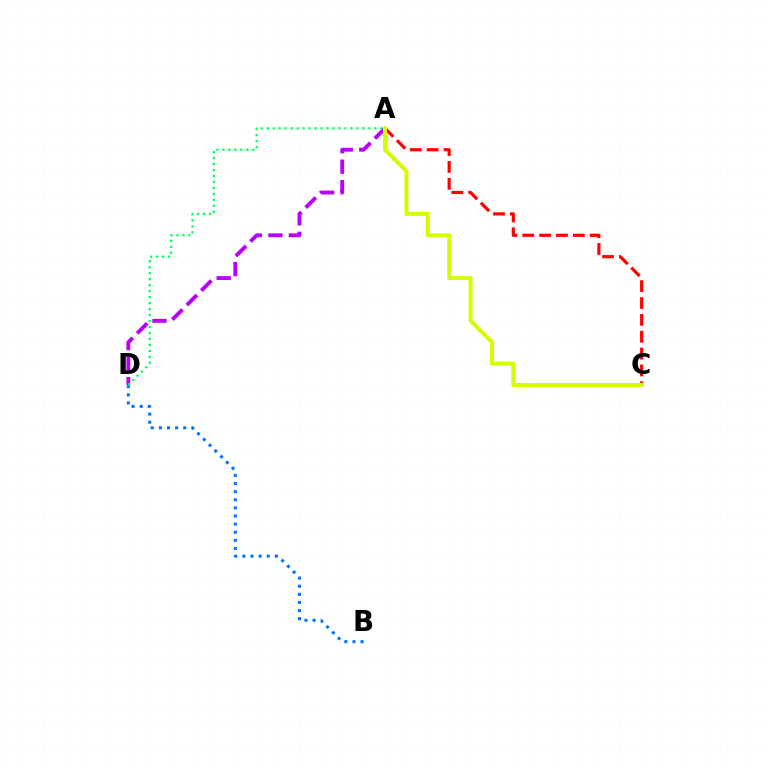{('A', 'D'): [{'color': '#b900ff', 'line_style': 'dashed', 'thickness': 2.78}, {'color': '#00ff5c', 'line_style': 'dotted', 'thickness': 1.62}], ('A', 'C'): [{'color': '#ff0000', 'line_style': 'dashed', 'thickness': 2.29}, {'color': '#d1ff00', 'line_style': 'solid', 'thickness': 2.89}], ('B', 'D'): [{'color': '#0074ff', 'line_style': 'dotted', 'thickness': 2.21}]}